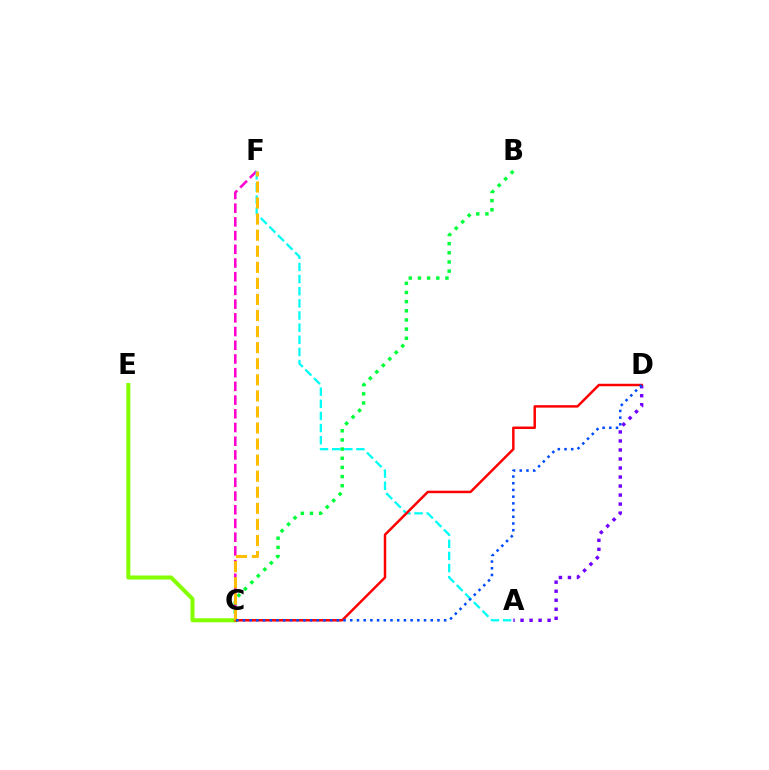{('C', 'E'): [{'color': '#84ff00', 'line_style': 'solid', 'thickness': 2.89}], ('C', 'F'): [{'color': '#ff00cf', 'line_style': 'dashed', 'thickness': 1.86}, {'color': '#ffbd00', 'line_style': 'dashed', 'thickness': 2.18}], ('B', 'C'): [{'color': '#00ff39', 'line_style': 'dotted', 'thickness': 2.49}], ('A', 'D'): [{'color': '#7200ff', 'line_style': 'dotted', 'thickness': 2.45}], ('A', 'F'): [{'color': '#00fff6', 'line_style': 'dashed', 'thickness': 1.65}], ('C', 'D'): [{'color': '#ff0000', 'line_style': 'solid', 'thickness': 1.79}, {'color': '#004bff', 'line_style': 'dotted', 'thickness': 1.82}]}